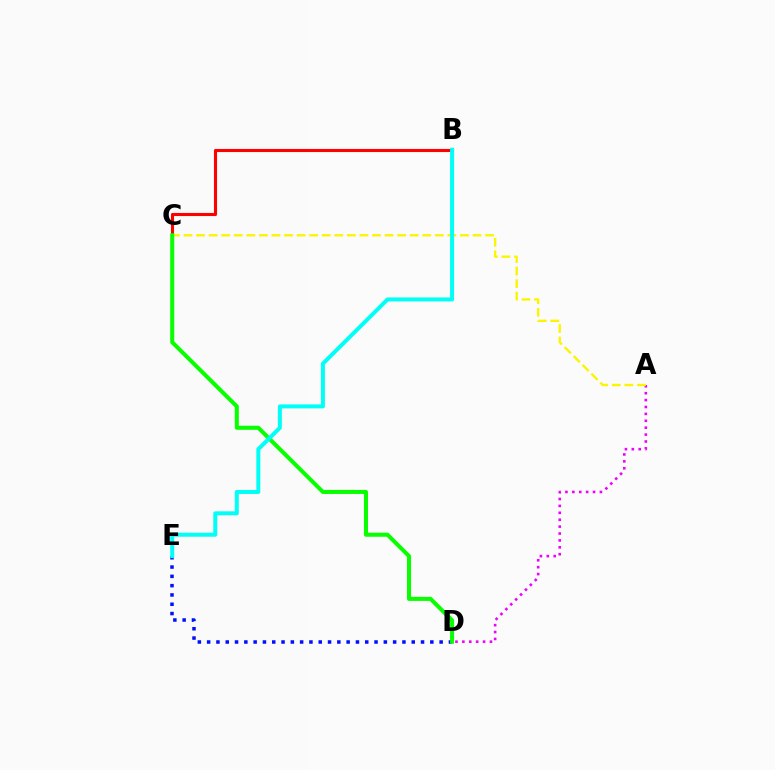{('D', 'E'): [{'color': '#0010ff', 'line_style': 'dotted', 'thickness': 2.53}], ('B', 'C'): [{'color': '#ff0000', 'line_style': 'solid', 'thickness': 2.24}], ('A', 'D'): [{'color': '#ee00ff', 'line_style': 'dotted', 'thickness': 1.87}], ('A', 'C'): [{'color': '#fcf500', 'line_style': 'dashed', 'thickness': 1.71}], ('C', 'D'): [{'color': '#08ff00', 'line_style': 'solid', 'thickness': 2.9}], ('B', 'E'): [{'color': '#00fff6', 'line_style': 'solid', 'thickness': 2.87}]}